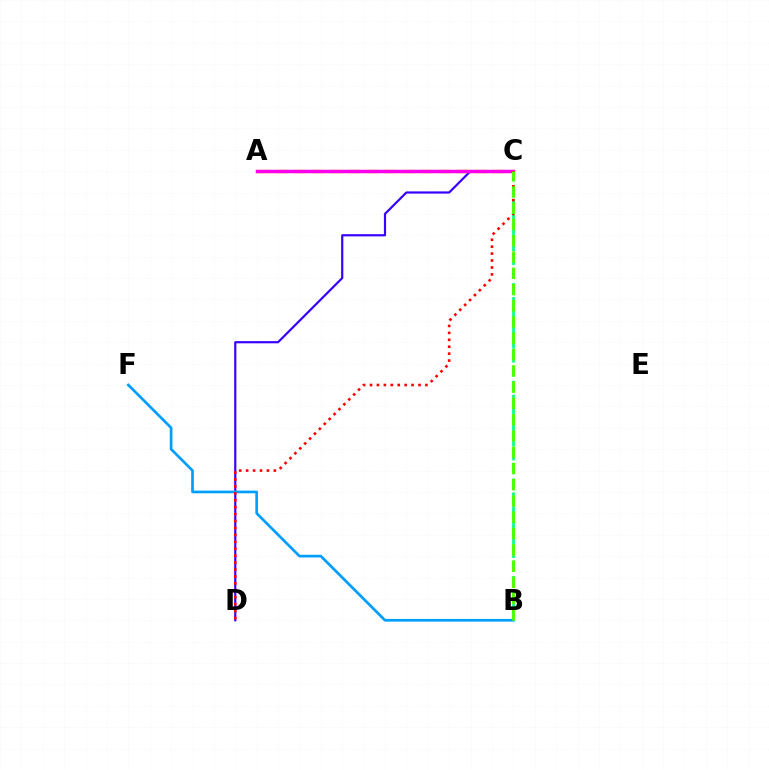{('C', 'D'): [{'color': '#3700ff', 'line_style': 'solid', 'thickness': 1.58}, {'color': '#ff0000', 'line_style': 'dotted', 'thickness': 1.88}], ('A', 'C'): [{'color': '#ffd500', 'line_style': 'dashed', 'thickness': 2.45}, {'color': '#ff00ed', 'line_style': 'solid', 'thickness': 2.49}], ('B', 'F'): [{'color': '#009eff', 'line_style': 'solid', 'thickness': 1.94}], ('B', 'C'): [{'color': '#00ff86', 'line_style': 'dashed', 'thickness': 1.9}, {'color': '#4fff00', 'line_style': 'dashed', 'thickness': 2.21}]}